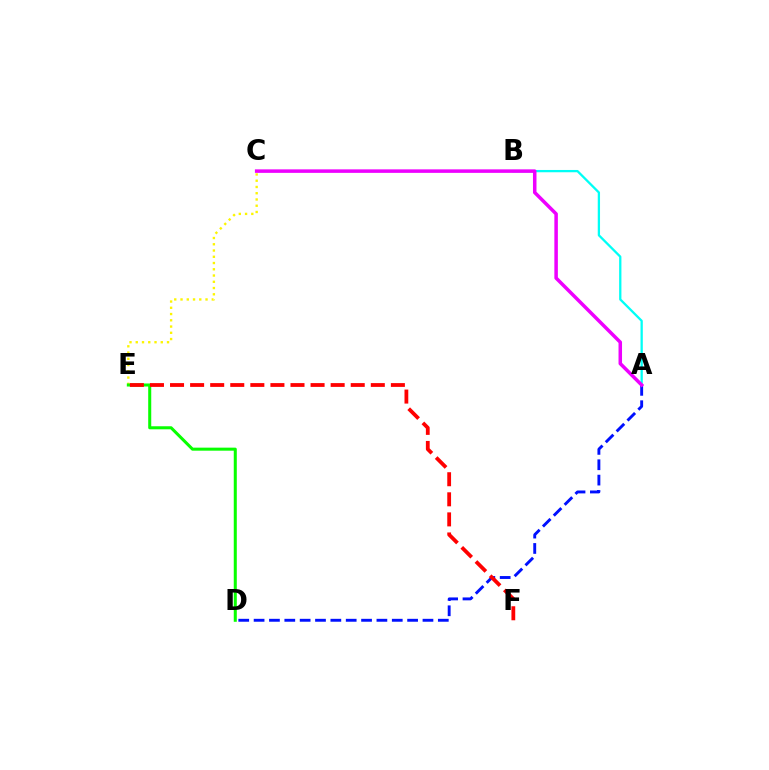{('A', 'B'): [{'color': '#00fff6', 'line_style': 'solid', 'thickness': 1.65}], ('A', 'D'): [{'color': '#0010ff', 'line_style': 'dashed', 'thickness': 2.09}], ('C', 'E'): [{'color': '#fcf500', 'line_style': 'dotted', 'thickness': 1.7}], ('D', 'E'): [{'color': '#08ff00', 'line_style': 'solid', 'thickness': 2.19}], ('E', 'F'): [{'color': '#ff0000', 'line_style': 'dashed', 'thickness': 2.73}], ('A', 'C'): [{'color': '#ee00ff', 'line_style': 'solid', 'thickness': 2.53}]}